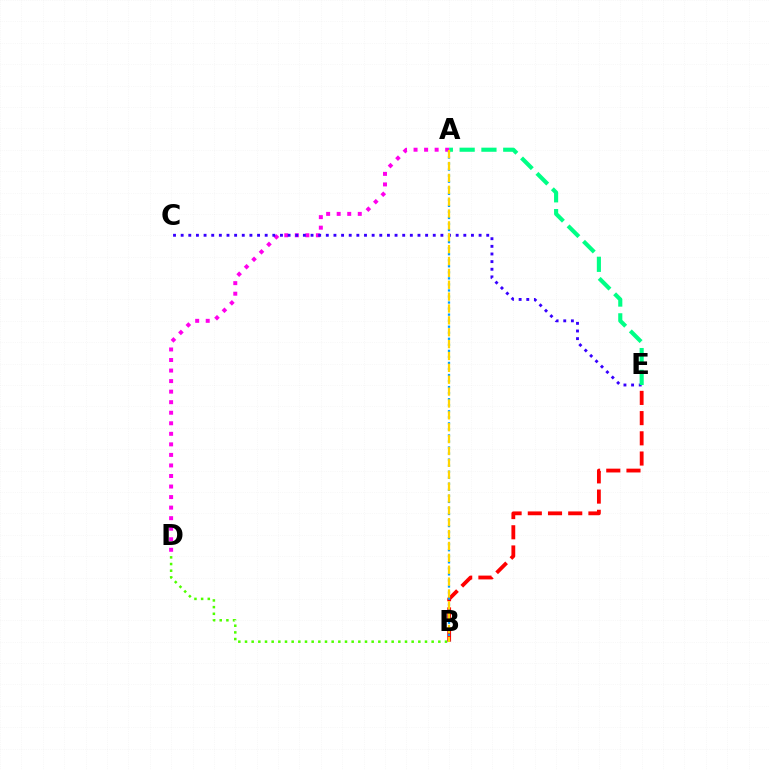{('A', 'D'): [{'color': '#ff00ed', 'line_style': 'dotted', 'thickness': 2.86}], ('B', 'D'): [{'color': '#4fff00', 'line_style': 'dotted', 'thickness': 1.81}], ('C', 'E'): [{'color': '#3700ff', 'line_style': 'dotted', 'thickness': 2.08}], ('B', 'E'): [{'color': '#ff0000', 'line_style': 'dashed', 'thickness': 2.75}], ('A', 'B'): [{'color': '#009eff', 'line_style': 'dotted', 'thickness': 1.64}, {'color': '#ffd500', 'line_style': 'dashed', 'thickness': 1.61}], ('A', 'E'): [{'color': '#00ff86', 'line_style': 'dashed', 'thickness': 2.96}]}